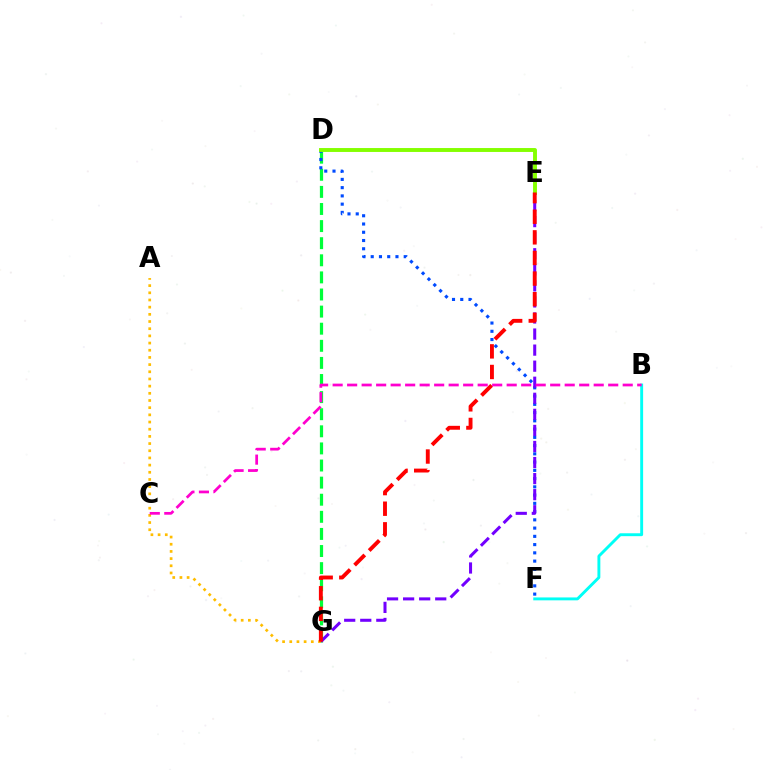{('D', 'G'): [{'color': '#00ff39', 'line_style': 'dashed', 'thickness': 2.32}], ('D', 'F'): [{'color': '#004bff', 'line_style': 'dotted', 'thickness': 2.24}], ('E', 'G'): [{'color': '#7200ff', 'line_style': 'dashed', 'thickness': 2.18}, {'color': '#ff0000', 'line_style': 'dashed', 'thickness': 2.8}], ('D', 'E'): [{'color': '#84ff00', 'line_style': 'solid', 'thickness': 2.82}], ('A', 'G'): [{'color': '#ffbd00', 'line_style': 'dotted', 'thickness': 1.95}], ('B', 'F'): [{'color': '#00fff6', 'line_style': 'solid', 'thickness': 2.09}], ('B', 'C'): [{'color': '#ff00cf', 'line_style': 'dashed', 'thickness': 1.97}]}